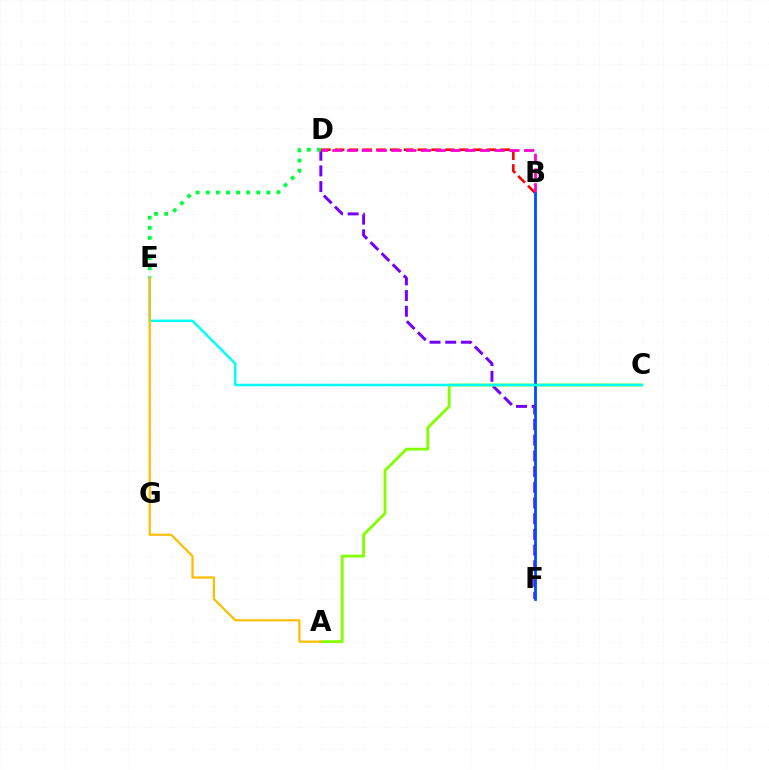{('D', 'F'): [{'color': '#7200ff', 'line_style': 'dashed', 'thickness': 2.13}], ('B', 'D'): [{'color': '#ff0000', 'line_style': 'dashed', 'thickness': 1.87}, {'color': '#ff00cf', 'line_style': 'dashed', 'thickness': 2.0}], ('D', 'E'): [{'color': '#00ff39', 'line_style': 'dotted', 'thickness': 2.74}], ('A', 'C'): [{'color': '#84ff00', 'line_style': 'solid', 'thickness': 2.05}], ('B', 'F'): [{'color': '#004bff', 'line_style': 'solid', 'thickness': 1.98}], ('C', 'E'): [{'color': '#00fff6', 'line_style': 'solid', 'thickness': 1.79}], ('A', 'E'): [{'color': '#ffbd00', 'line_style': 'solid', 'thickness': 1.59}]}